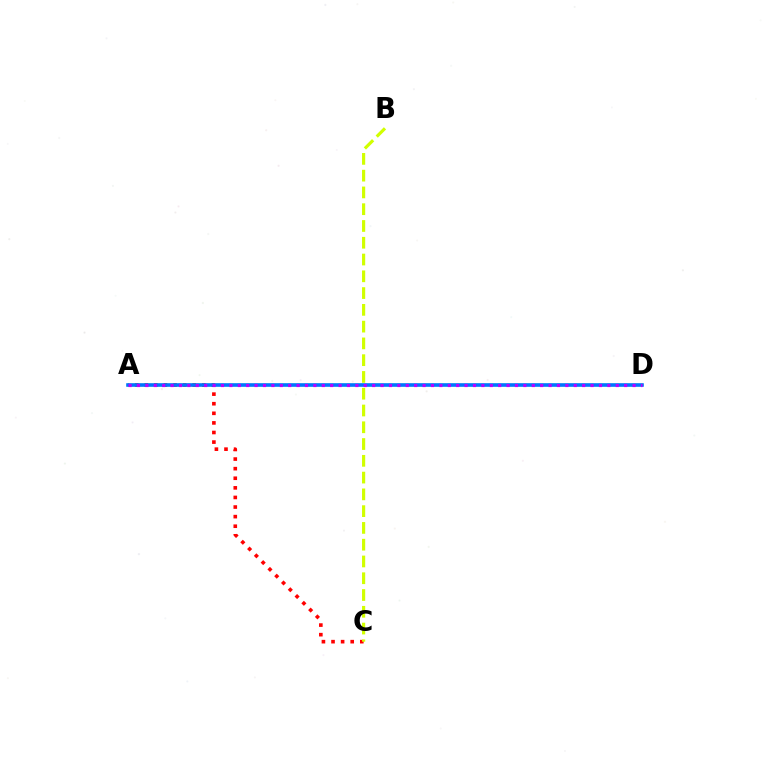{('A', 'D'): [{'color': '#00ff5c', 'line_style': 'solid', 'thickness': 1.72}, {'color': '#0074ff', 'line_style': 'solid', 'thickness': 2.56}, {'color': '#b900ff', 'line_style': 'dotted', 'thickness': 2.28}], ('A', 'C'): [{'color': '#ff0000', 'line_style': 'dotted', 'thickness': 2.61}], ('B', 'C'): [{'color': '#d1ff00', 'line_style': 'dashed', 'thickness': 2.28}]}